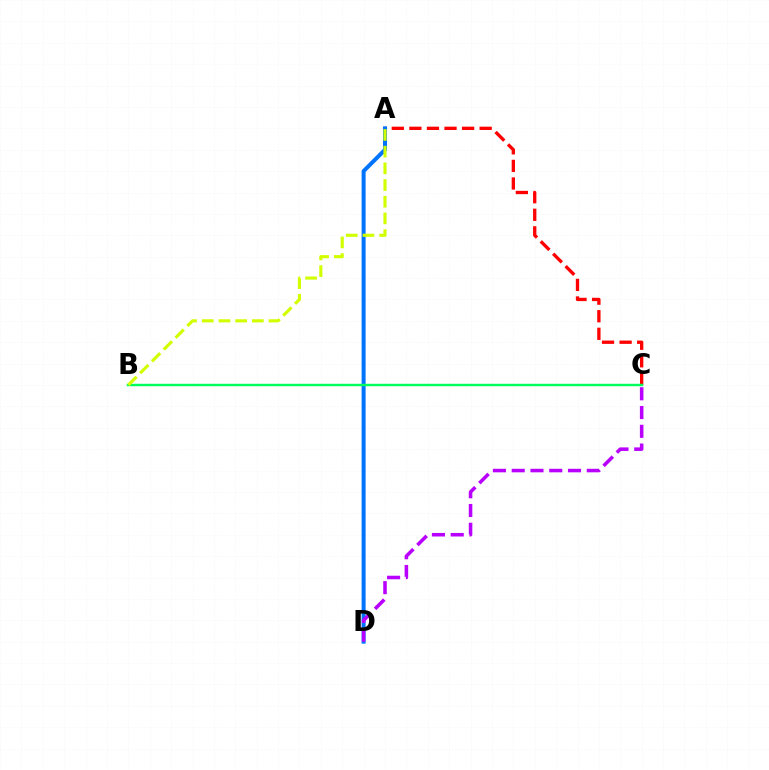{('A', 'C'): [{'color': '#ff0000', 'line_style': 'dashed', 'thickness': 2.39}], ('A', 'D'): [{'color': '#0074ff', 'line_style': 'solid', 'thickness': 2.87}], ('B', 'C'): [{'color': '#00ff5c', 'line_style': 'solid', 'thickness': 1.76}], ('C', 'D'): [{'color': '#b900ff', 'line_style': 'dashed', 'thickness': 2.55}], ('A', 'B'): [{'color': '#d1ff00', 'line_style': 'dashed', 'thickness': 2.27}]}